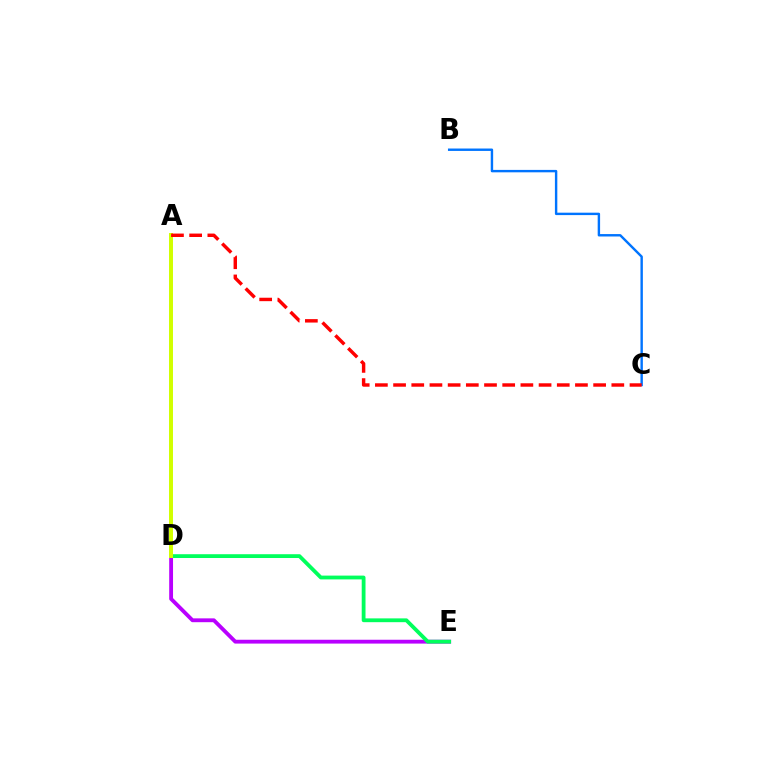{('D', 'E'): [{'color': '#b900ff', 'line_style': 'solid', 'thickness': 2.76}, {'color': '#00ff5c', 'line_style': 'solid', 'thickness': 2.74}], ('A', 'D'): [{'color': '#d1ff00', 'line_style': 'solid', 'thickness': 2.86}], ('B', 'C'): [{'color': '#0074ff', 'line_style': 'solid', 'thickness': 1.74}], ('A', 'C'): [{'color': '#ff0000', 'line_style': 'dashed', 'thickness': 2.47}]}